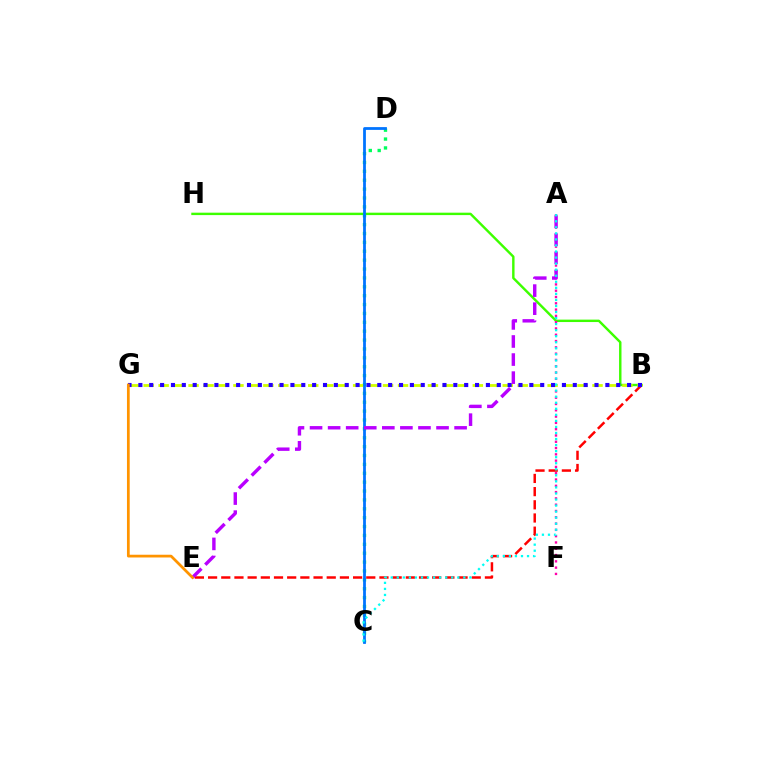{('B', 'H'): [{'color': '#3dff00', 'line_style': 'solid', 'thickness': 1.74}], ('A', 'F'): [{'color': '#ff00ac', 'line_style': 'dotted', 'thickness': 1.71}], ('C', 'D'): [{'color': '#00ff5c', 'line_style': 'dotted', 'thickness': 2.41}, {'color': '#0074ff', 'line_style': 'solid', 'thickness': 2.0}], ('B', 'E'): [{'color': '#ff0000', 'line_style': 'dashed', 'thickness': 1.79}], ('B', 'G'): [{'color': '#d1ff00', 'line_style': 'dashed', 'thickness': 2.03}, {'color': '#2500ff', 'line_style': 'dotted', 'thickness': 2.95}], ('A', 'E'): [{'color': '#b900ff', 'line_style': 'dashed', 'thickness': 2.45}], ('A', 'C'): [{'color': '#00fff6', 'line_style': 'dotted', 'thickness': 1.64}], ('E', 'G'): [{'color': '#ff9400', 'line_style': 'solid', 'thickness': 1.98}]}